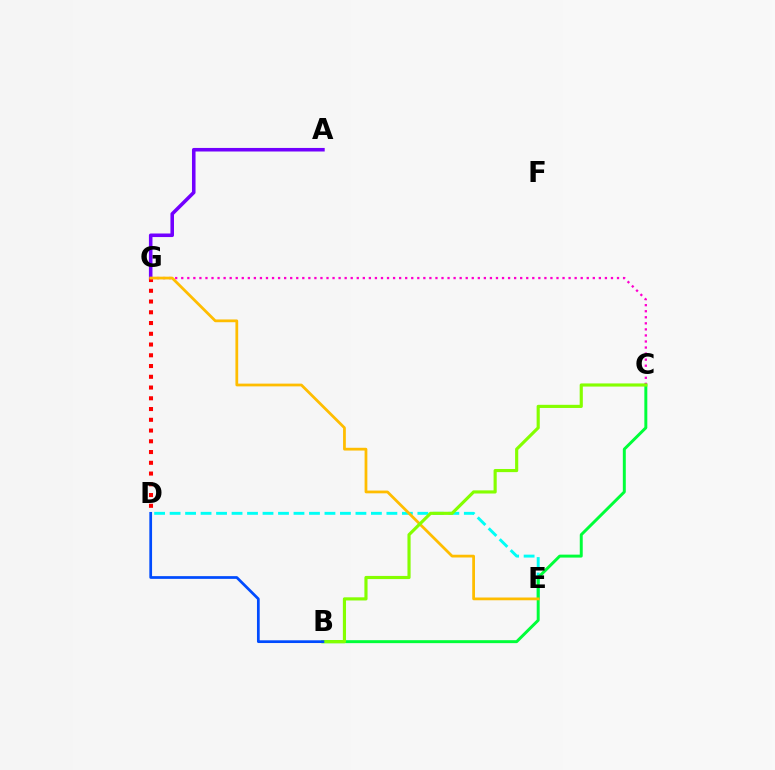{('D', 'E'): [{'color': '#00fff6', 'line_style': 'dashed', 'thickness': 2.1}], ('A', 'G'): [{'color': '#7200ff', 'line_style': 'solid', 'thickness': 2.56}], ('D', 'G'): [{'color': '#ff0000', 'line_style': 'dotted', 'thickness': 2.92}], ('B', 'C'): [{'color': '#00ff39', 'line_style': 'solid', 'thickness': 2.13}, {'color': '#84ff00', 'line_style': 'solid', 'thickness': 2.26}], ('C', 'G'): [{'color': '#ff00cf', 'line_style': 'dotted', 'thickness': 1.64}], ('E', 'G'): [{'color': '#ffbd00', 'line_style': 'solid', 'thickness': 1.99}], ('B', 'D'): [{'color': '#004bff', 'line_style': 'solid', 'thickness': 1.96}]}